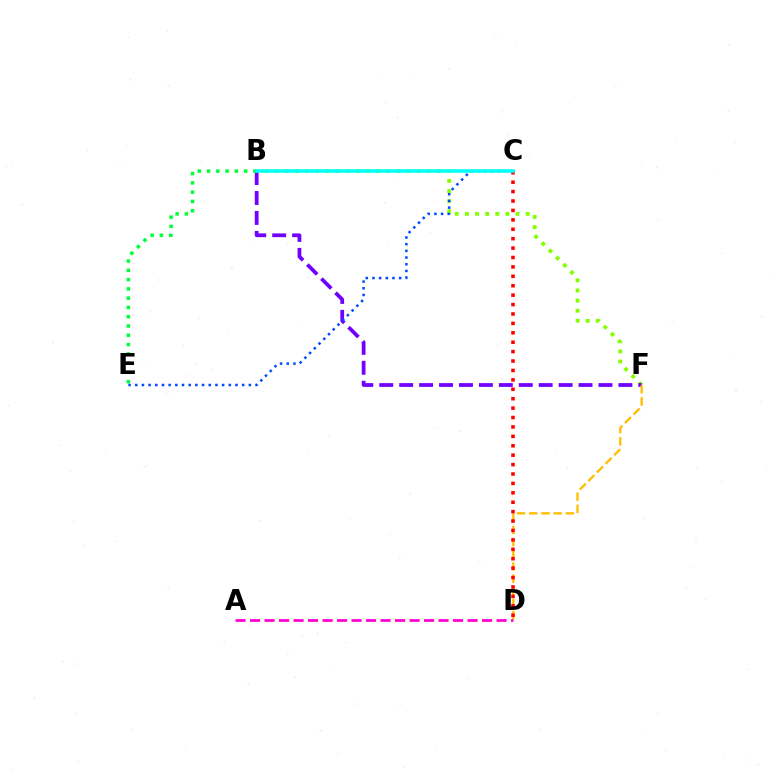{('B', 'F'): [{'color': '#84ff00', 'line_style': 'dotted', 'thickness': 2.75}, {'color': '#7200ff', 'line_style': 'dashed', 'thickness': 2.71}], ('D', 'F'): [{'color': '#ffbd00', 'line_style': 'dashed', 'thickness': 1.65}], ('B', 'E'): [{'color': '#00ff39', 'line_style': 'dotted', 'thickness': 2.52}], ('C', 'E'): [{'color': '#004bff', 'line_style': 'dotted', 'thickness': 1.82}], ('C', 'D'): [{'color': '#ff0000', 'line_style': 'dotted', 'thickness': 2.56}], ('A', 'D'): [{'color': '#ff00cf', 'line_style': 'dashed', 'thickness': 1.97}], ('B', 'C'): [{'color': '#00fff6', 'line_style': 'solid', 'thickness': 2.53}]}